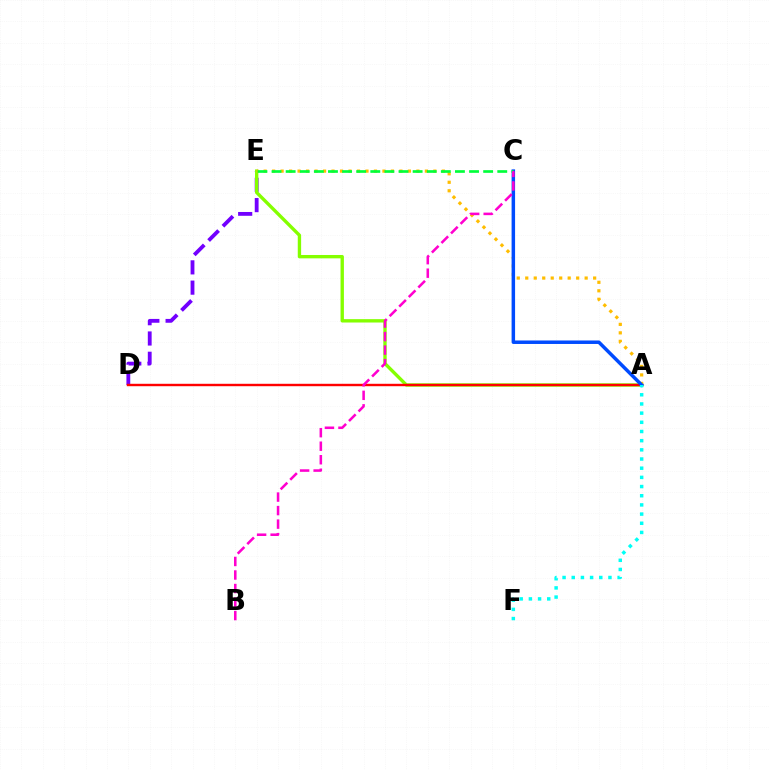{('D', 'E'): [{'color': '#7200ff', 'line_style': 'dashed', 'thickness': 2.75}], ('A', 'E'): [{'color': '#84ff00', 'line_style': 'solid', 'thickness': 2.42}, {'color': '#ffbd00', 'line_style': 'dotted', 'thickness': 2.31}], ('A', 'D'): [{'color': '#ff0000', 'line_style': 'solid', 'thickness': 1.74}], ('A', 'C'): [{'color': '#004bff', 'line_style': 'solid', 'thickness': 2.51}], ('C', 'E'): [{'color': '#00ff39', 'line_style': 'dashed', 'thickness': 1.92}], ('A', 'F'): [{'color': '#00fff6', 'line_style': 'dotted', 'thickness': 2.49}], ('B', 'C'): [{'color': '#ff00cf', 'line_style': 'dashed', 'thickness': 1.84}]}